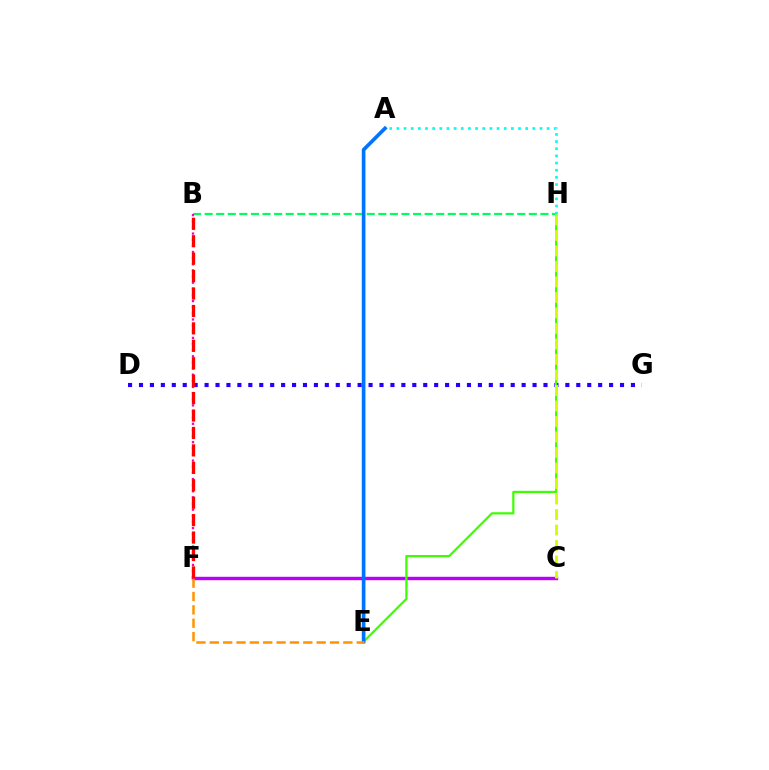{('B', 'H'): [{'color': '#00ff5c', 'line_style': 'dashed', 'thickness': 1.57}], ('D', 'G'): [{'color': '#2500ff', 'line_style': 'dotted', 'thickness': 2.97}], ('C', 'F'): [{'color': '#b900ff', 'line_style': 'solid', 'thickness': 2.46}], ('E', 'H'): [{'color': '#3dff00', 'line_style': 'solid', 'thickness': 1.6}], ('B', 'F'): [{'color': '#ff00ac', 'line_style': 'dotted', 'thickness': 1.67}, {'color': '#ff0000', 'line_style': 'dashed', 'thickness': 2.37}], ('A', 'H'): [{'color': '#00fff6', 'line_style': 'dotted', 'thickness': 1.94}], ('A', 'E'): [{'color': '#0074ff', 'line_style': 'solid', 'thickness': 2.64}], ('C', 'H'): [{'color': '#d1ff00', 'line_style': 'dashed', 'thickness': 2.11}], ('E', 'F'): [{'color': '#ff9400', 'line_style': 'dashed', 'thickness': 1.81}]}